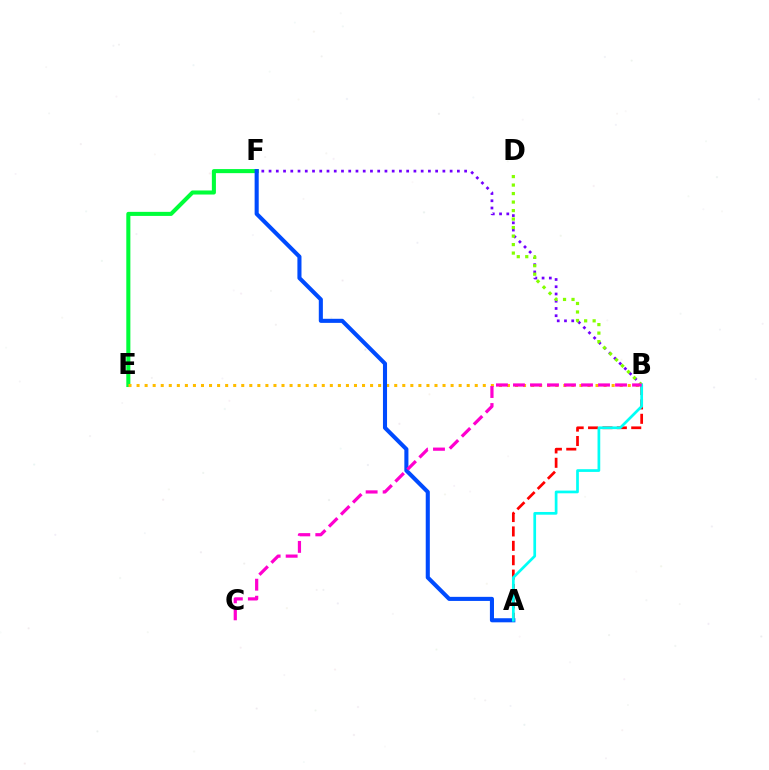{('E', 'F'): [{'color': '#00ff39', 'line_style': 'solid', 'thickness': 2.93}], ('B', 'E'): [{'color': '#ffbd00', 'line_style': 'dotted', 'thickness': 2.19}], ('B', 'F'): [{'color': '#7200ff', 'line_style': 'dotted', 'thickness': 1.97}], ('A', 'B'): [{'color': '#ff0000', 'line_style': 'dashed', 'thickness': 1.96}, {'color': '#00fff6', 'line_style': 'solid', 'thickness': 1.95}], ('B', 'D'): [{'color': '#84ff00', 'line_style': 'dotted', 'thickness': 2.31}], ('A', 'F'): [{'color': '#004bff', 'line_style': 'solid', 'thickness': 2.94}], ('B', 'C'): [{'color': '#ff00cf', 'line_style': 'dashed', 'thickness': 2.31}]}